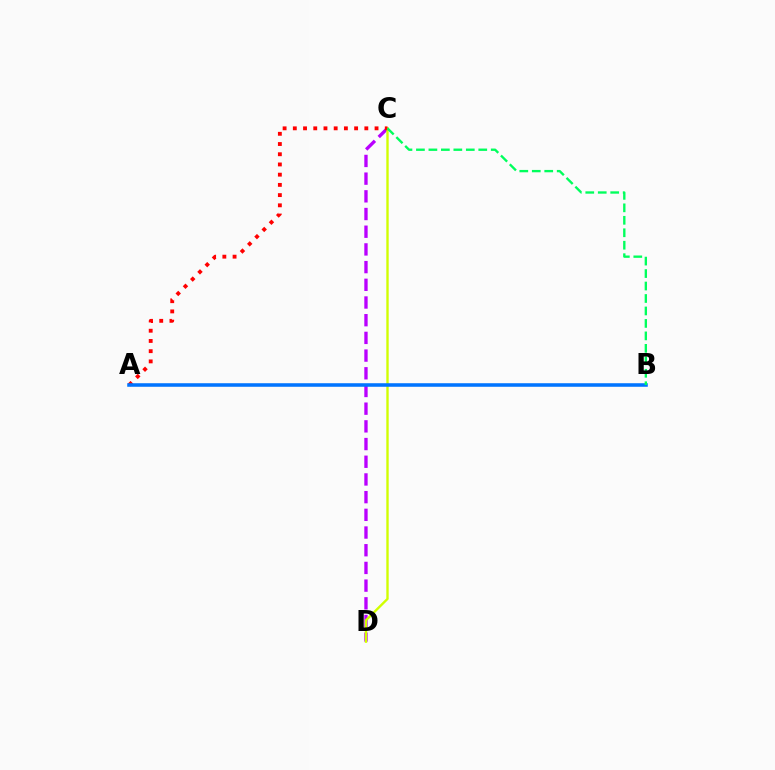{('C', 'D'): [{'color': '#b900ff', 'line_style': 'dashed', 'thickness': 2.4}, {'color': '#d1ff00', 'line_style': 'solid', 'thickness': 1.71}], ('A', 'C'): [{'color': '#ff0000', 'line_style': 'dotted', 'thickness': 2.78}], ('A', 'B'): [{'color': '#0074ff', 'line_style': 'solid', 'thickness': 2.55}], ('B', 'C'): [{'color': '#00ff5c', 'line_style': 'dashed', 'thickness': 1.69}]}